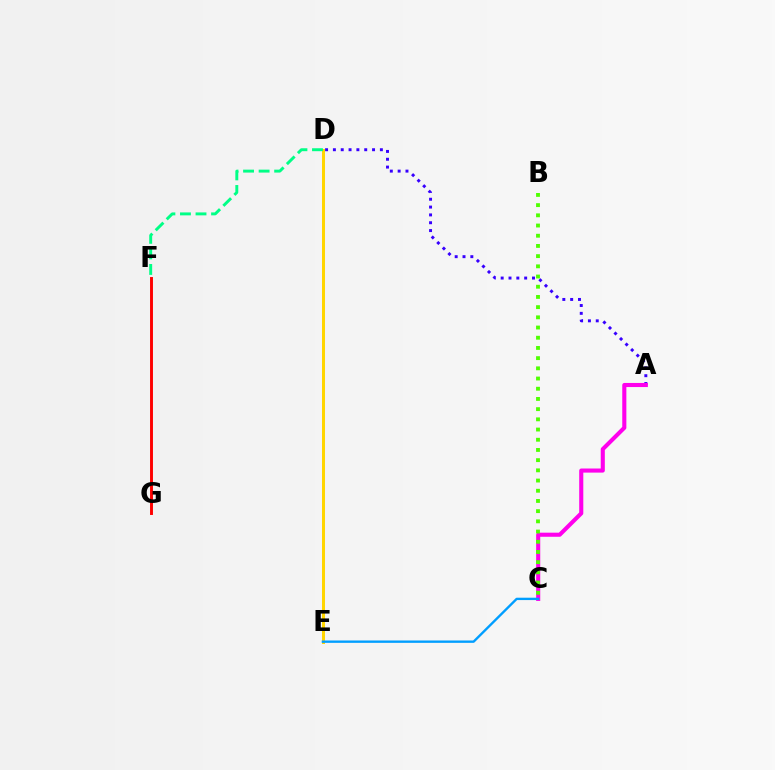{('A', 'D'): [{'color': '#3700ff', 'line_style': 'dotted', 'thickness': 2.13}], ('D', 'E'): [{'color': '#ffd500', 'line_style': 'solid', 'thickness': 2.17}], ('A', 'C'): [{'color': '#ff00ed', 'line_style': 'solid', 'thickness': 2.95}], ('F', 'G'): [{'color': '#ff0000', 'line_style': 'solid', 'thickness': 2.11}], ('D', 'F'): [{'color': '#00ff86', 'line_style': 'dashed', 'thickness': 2.11}], ('C', 'E'): [{'color': '#009eff', 'line_style': 'solid', 'thickness': 1.7}], ('B', 'C'): [{'color': '#4fff00', 'line_style': 'dotted', 'thickness': 2.77}]}